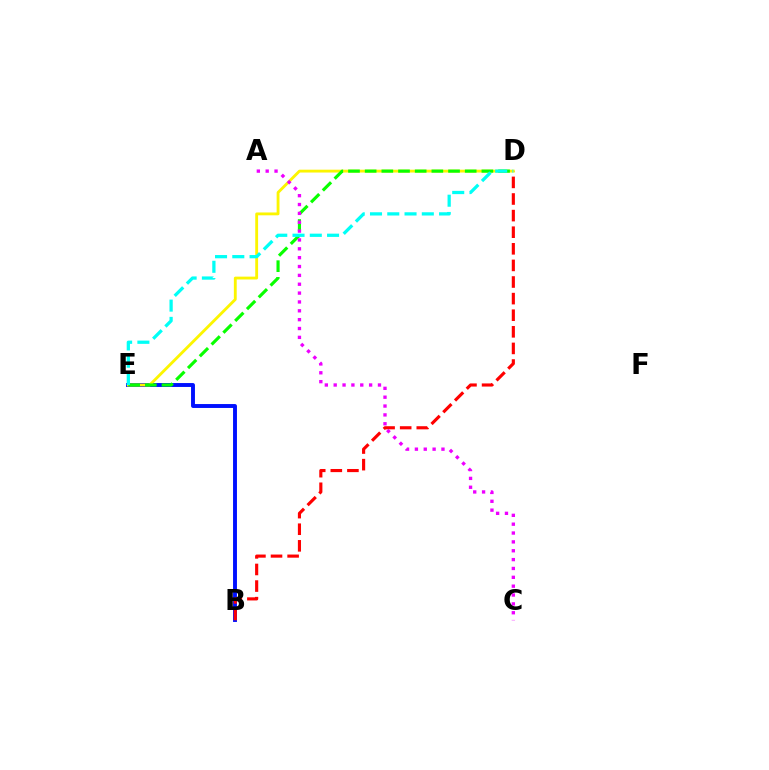{('B', 'E'): [{'color': '#0010ff', 'line_style': 'solid', 'thickness': 2.81}], ('B', 'D'): [{'color': '#ff0000', 'line_style': 'dashed', 'thickness': 2.26}], ('D', 'E'): [{'color': '#fcf500', 'line_style': 'solid', 'thickness': 2.04}, {'color': '#08ff00', 'line_style': 'dashed', 'thickness': 2.27}, {'color': '#00fff6', 'line_style': 'dashed', 'thickness': 2.35}], ('A', 'C'): [{'color': '#ee00ff', 'line_style': 'dotted', 'thickness': 2.41}]}